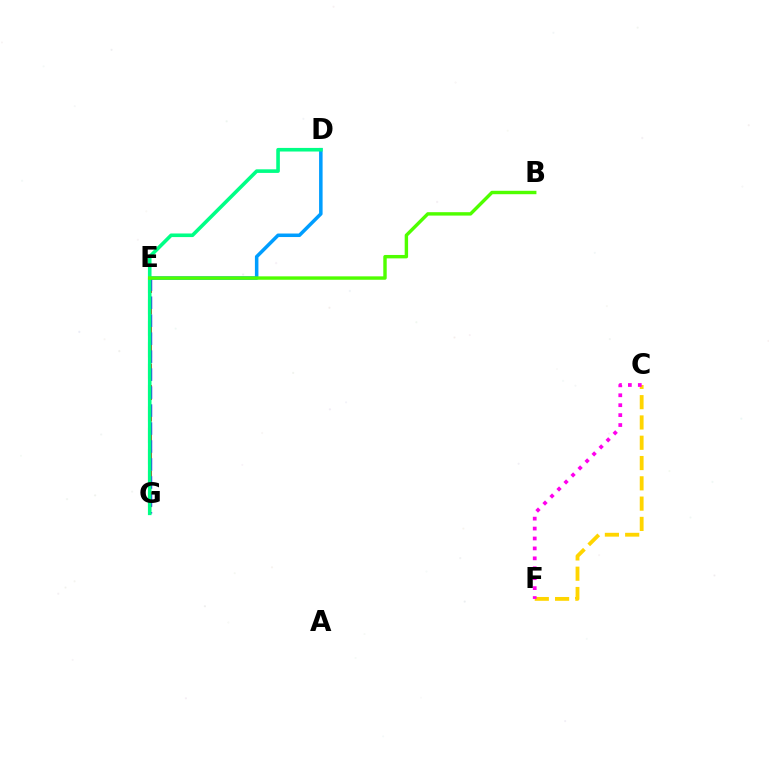{('C', 'F'): [{'color': '#ffd500', 'line_style': 'dashed', 'thickness': 2.76}, {'color': '#ff00ed', 'line_style': 'dotted', 'thickness': 2.7}], ('E', 'G'): [{'color': '#ff0000', 'line_style': 'dashed', 'thickness': 2.91}, {'color': '#3700ff', 'line_style': 'dashed', 'thickness': 2.44}], ('D', 'E'): [{'color': '#009eff', 'line_style': 'solid', 'thickness': 2.53}], ('D', 'G'): [{'color': '#00ff86', 'line_style': 'solid', 'thickness': 2.59}], ('B', 'E'): [{'color': '#4fff00', 'line_style': 'solid', 'thickness': 2.46}]}